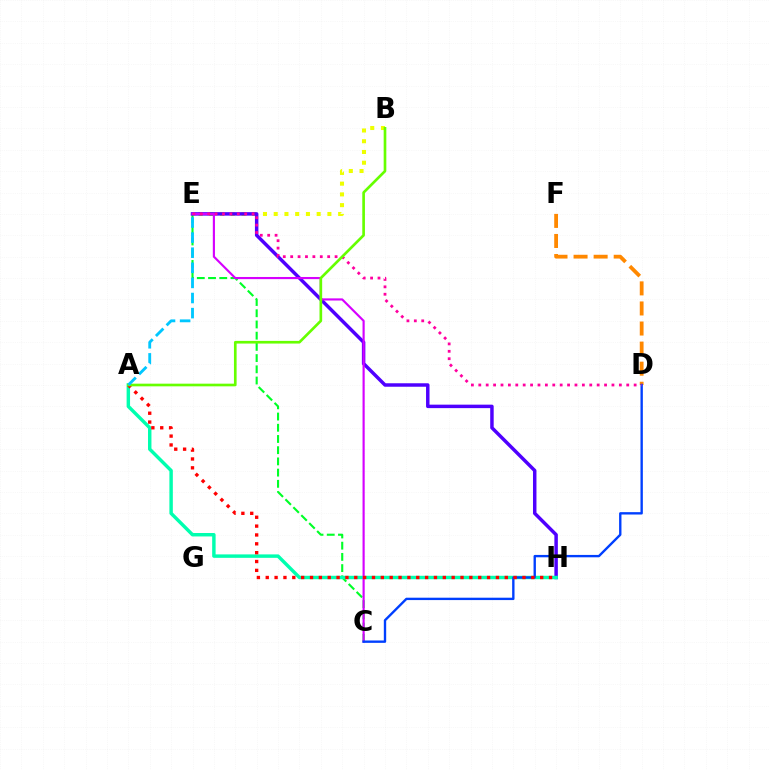{('D', 'F'): [{'color': '#ff8800', 'line_style': 'dashed', 'thickness': 2.73}], ('C', 'E'): [{'color': '#00ff27', 'line_style': 'dashed', 'thickness': 1.52}, {'color': '#d600ff', 'line_style': 'solid', 'thickness': 1.55}], ('B', 'E'): [{'color': '#eeff00', 'line_style': 'dotted', 'thickness': 2.92}], ('E', 'H'): [{'color': '#4f00ff', 'line_style': 'solid', 'thickness': 2.5}], ('A', 'H'): [{'color': '#00ffaf', 'line_style': 'solid', 'thickness': 2.48}, {'color': '#ff0000', 'line_style': 'dotted', 'thickness': 2.41}], ('C', 'D'): [{'color': '#003fff', 'line_style': 'solid', 'thickness': 1.71}], ('D', 'E'): [{'color': '#ff00a0', 'line_style': 'dotted', 'thickness': 2.01}], ('A', 'B'): [{'color': '#66ff00', 'line_style': 'solid', 'thickness': 1.92}], ('A', 'E'): [{'color': '#00c7ff', 'line_style': 'dashed', 'thickness': 2.05}]}